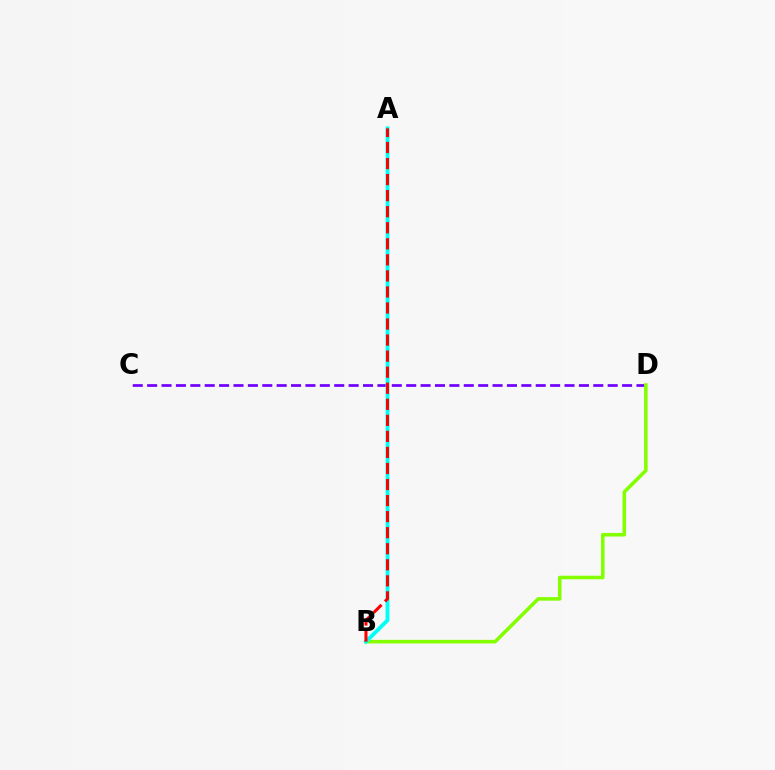{('C', 'D'): [{'color': '#7200ff', 'line_style': 'dashed', 'thickness': 1.96}], ('B', 'D'): [{'color': '#84ff00', 'line_style': 'solid', 'thickness': 2.57}], ('A', 'B'): [{'color': '#00fff6', 'line_style': 'solid', 'thickness': 2.78}, {'color': '#ff0000', 'line_style': 'dashed', 'thickness': 2.18}]}